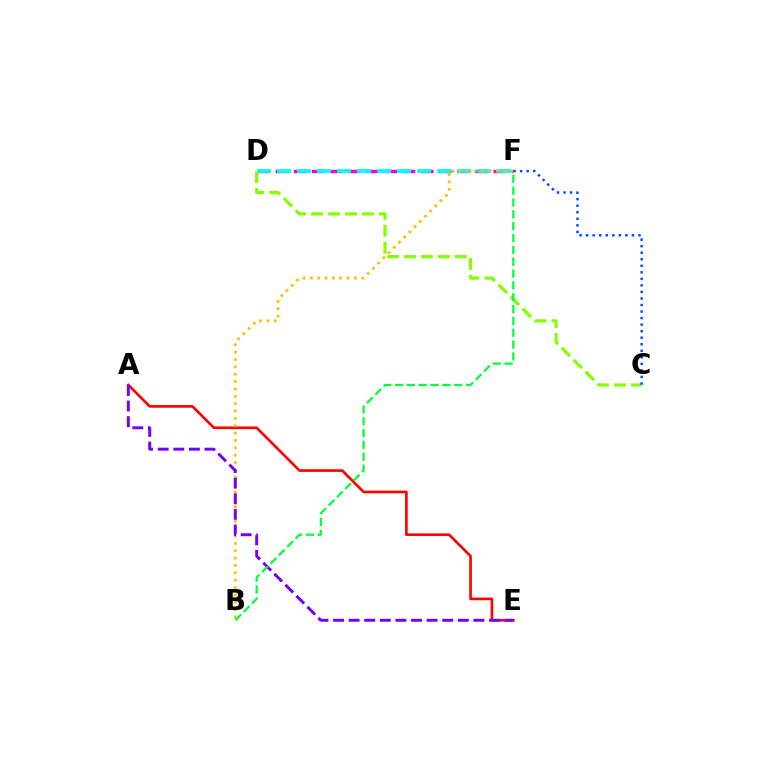{('A', 'E'): [{'color': '#ff0000', 'line_style': 'solid', 'thickness': 1.91}, {'color': '#7200ff', 'line_style': 'dashed', 'thickness': 2.12}], ('D', 'F'): [{'color': '#ff00cf', 'line_style': 'dashed', 'thickness': 2.47}, {'color': '#00fff6', 'line_style': 'dashed', 'thickness': 2.72}], ('B', 'F'): [{'color': '#ffbd00', 'line_style': 'dotted', 'thickness': 2.0}, {'color': '#00ff39', 'line_style': 'dashed', 'thickness': 1.61}], ('C', 'D'): [{'color': '#84ff00', 'line_style': 'dashed', 'thickness': 2.3}], ('C', 'F'): [{'color': '#004bff', 'line_style': 'dotted', 'thickness': 1.78}]}